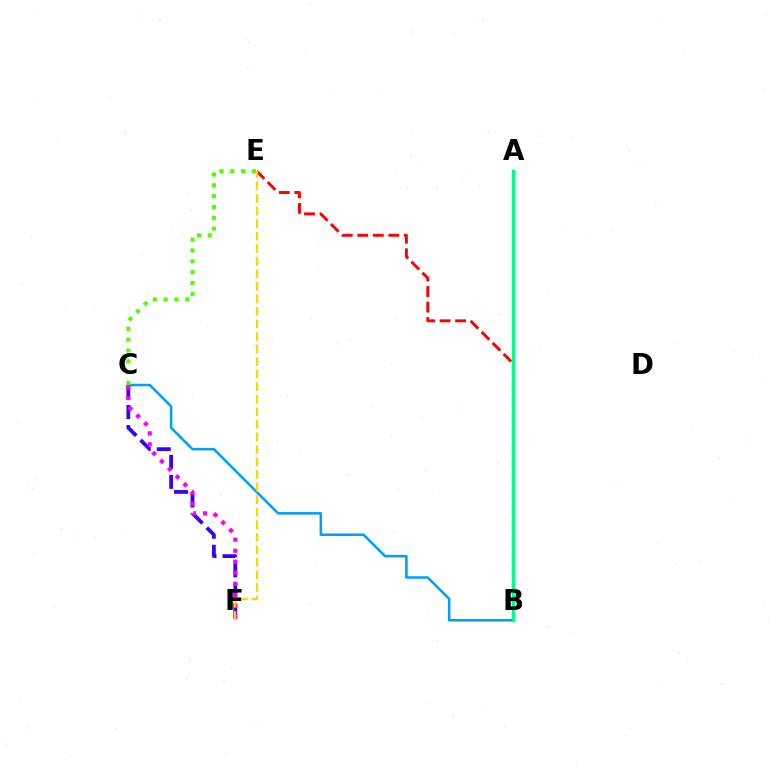{('B', 'C'): [{'color': '#009eff', 'line_style': 'solid', 'thickness': 1.82}], ('C', 'E'): [{'color': '#4fff00', 'line_style': 'dotted', 'thickness': 2.94}], ('C', 'F'): [{'color': '#3700ff', 'line_style': 'dashed', 'thickness': 2.72}, {'color': '#ff00ed', 'line_style': 'dotted', 'thickness': 3.0}], ('B', 'E'): [{'color': '#ff0000', 'line_style': 'dashed', 'thickness': 2.11}], ('A', 'B'): [{'color': '#00ff86', 'line_style': 'solid', 'thickness': 2.35}], ('E', 'F'): [{'color': '#ffd500', 'line_style': 'dashed', 'thickness': 1.7}]}